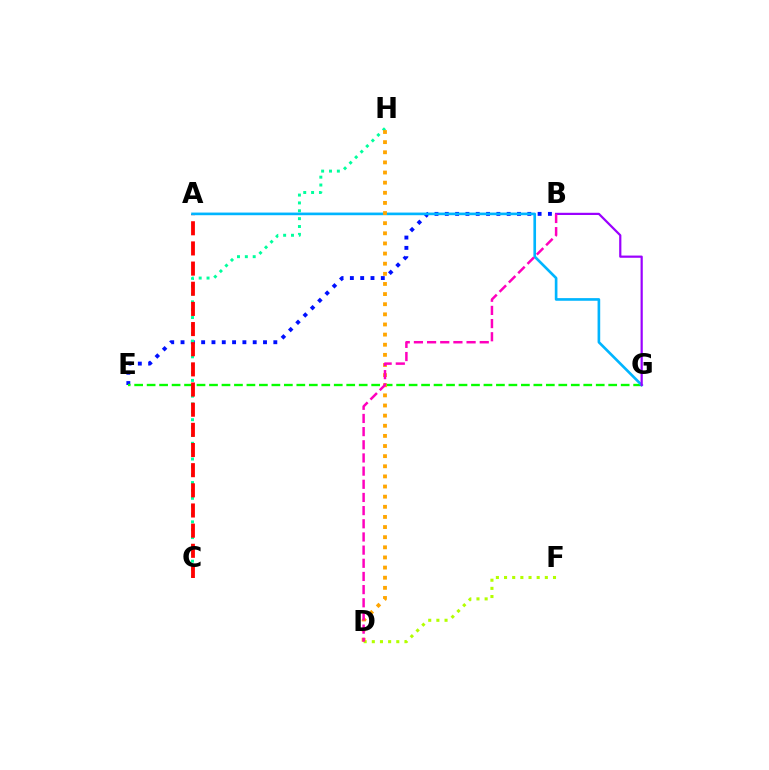{('B', 'E'): [{'color': '#0010ff', 'line_style': 'dotted', 'thickness': 2.8}], ('C', 'H'): [{'color': '#00ff9d', 'line_style': 'dotted', 'thickness': 2.14}], ('E', 'G'): [{'color': '#08ff00', 'line_style': 'dashed', 'thickness': 1.69}], ('A', 'C'): [{'color': '#ff0000', 'line_style': 'dashed', 'thickness': 2.74}], ('A', 'G'): [{'color': '#00b5ff', 'line_style': 'solid', 'thickness': 1.9}], ('D', 'F'): [{'color': '#b3ff00', 'line_style': 'dotted', 'thickness': 2.22}], ('B', 'G'): [{'color': '#9b00ff', 'line_style': 'solid', 'thickness': 1.59}], ('D', 'H'): [{'color': '#ffa500', 'line_style': 'dotted', 'thickness': 2.75}], ('B', 'D'): [{'color': '#ff00bd', 'line_style': 'dashed', 'thickness': 1.79}]}